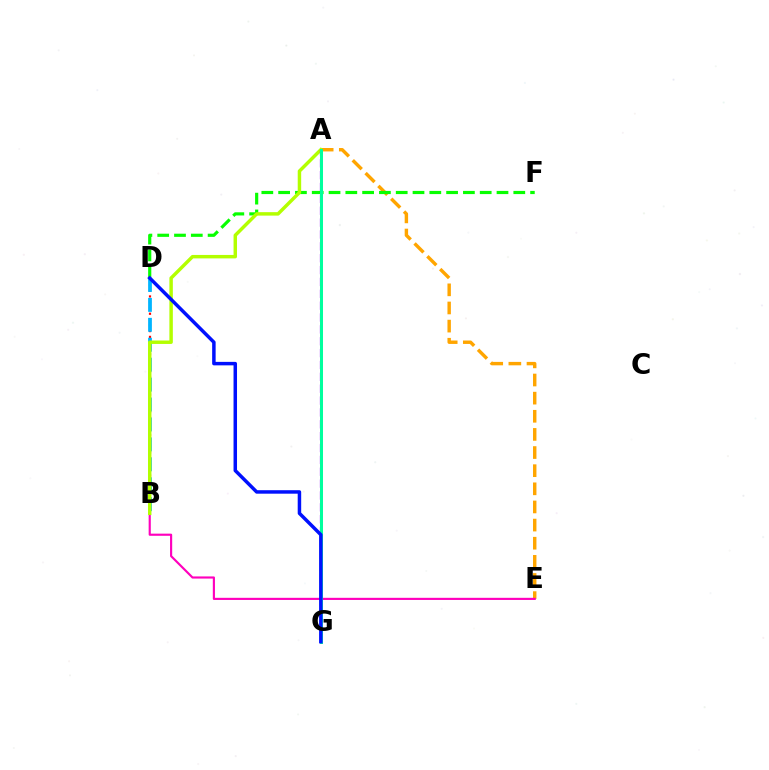{('A', 'E'): [{'color': '#ffa500', 'line_style': 'dashed', 'thickness': 2.46}], ('B', 'E'): [{'color': '#ff00bd', 'line_style': 'solid', 'thickness': 1.55}], ('B', 'D'): [{'color': '#ff0000', 'line_style': 'dotted', 'thickness': 1.57}, {'color': '#00b5ff', 'line_style': 'dashed', 'thickness': 2.71}], ('D', 'F'): [{'color': '#08ff00', 'line_style': 'dashed', 'thickness': 2.28}], ('A', 'B'): [{'color': '#b3ff00', 'line_style': 'solid', 'thickness': 2.49}], ('A', 'G'): [{'color': '#9b00ff', 'line_style': 'dashed', 'thickness': 1.61}, {'color': '#00ff9d', 'line_style': 'solid', 'thickness': 2.17}], ('D', 'G'): [{'color': '#0010ff', 'line_style': 'solid', 'thickness': 2.51}]}